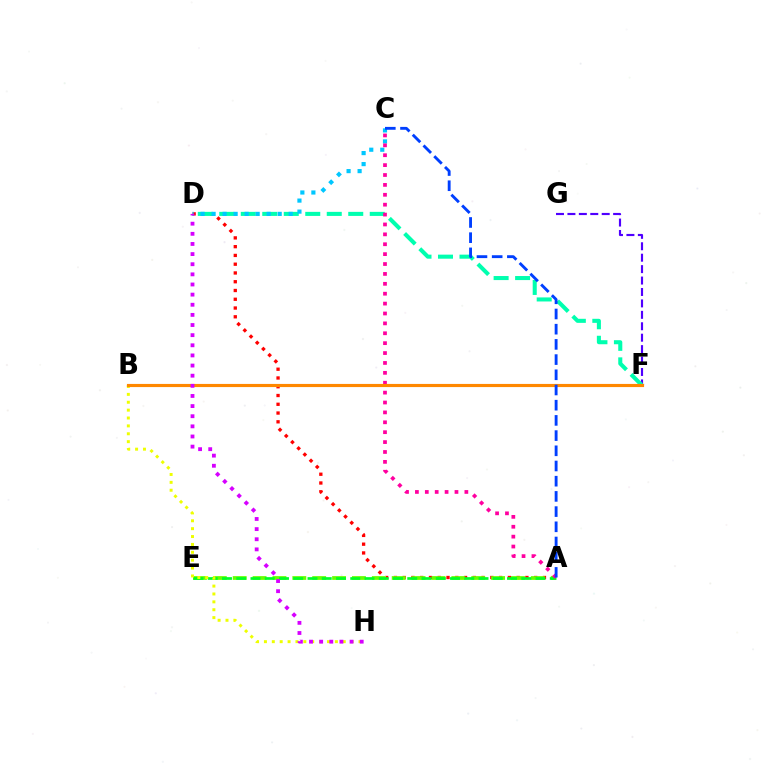{('A', 'D'): [{'color': '#ff0000', 'line_style': 'dotted', 'thickness': 2.38}], ('A', 'E'): [{'color': '#66ff00', 'line_style': 'dashed', 'thickness': 2.7}, {'color': '#00ff27', 'line_style': 'dashed', 'thickness': 1.94}], ('F', 'G'): [{'color': '#4f00ff', 'line_style': 'dashed', 'thickness': 1.55}], ('D', 'F'): [{'color': '#00ffaf', 'line_style': 'dashed', 'thickness': 2.92}], ('C', 'D'): [{'color': '#00c7ff', 'line_style': 'dotted', 'thickness': 2.99}], ('B', 'H'): [{'color': '#eeff00', 'line_style': 'dotted', 'thickness': 2.14}], ('A', 'C'): [{'color': '#ff00a0', 'line_style': 'dotted', 'thickness': 2.69}, {'color': '#003fff', 'line_style': 'dashed', 'thickness': 2.07}], ('B', 'F'): [{'color': '#ff8800', 'line_style': 'solid', 'thickness': 2.26}], ('D', 'H'): [{'color': '#d600ff', 'line_style': 'dotted', 'thickness': 2.75}]}